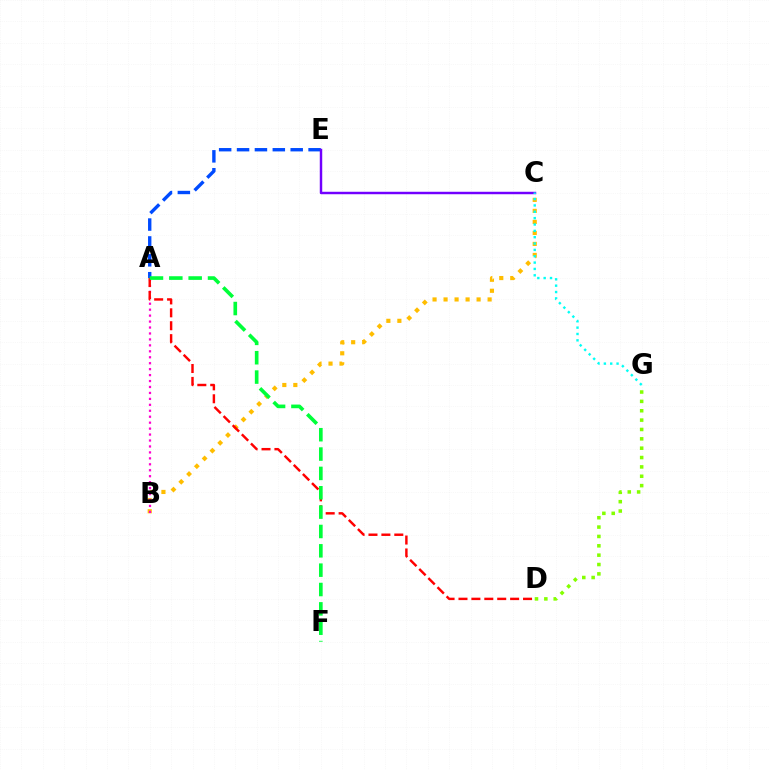{('D', 'G'): [{'color': '#84ff00', 'line_style': 'dotted', 'thickness': 2.54}], ('B', 'C'): [{'color': '#ffbd00', 'line_style': 'dotted', 'thickness': 2.99}], ('A', 'E'): [{'color': '#004bff', 'line_style': 'dashed', 'thickness': 2.43}], ('C', 'E'): [{'color': '#7200ff', 'line_style': 'solid', 'thickness': 1.77}], ('A', 'B'): [{'color': '#ff00cf', 'line_style': 'dotted', 'thickness': 1.62}], ('A', 'D'): [{'color': '#ff0000', 'line_style': 'dashed', 'thickness': 1.75}], ('C', 'G'): [{'color': '#00fff6', 'line_style': 'dotted', 'thickness': 1.73}], ('A', 'F'): [{'color': '#00ff39', 'line_style': 'dashed', 'thickness': 2.63}]}